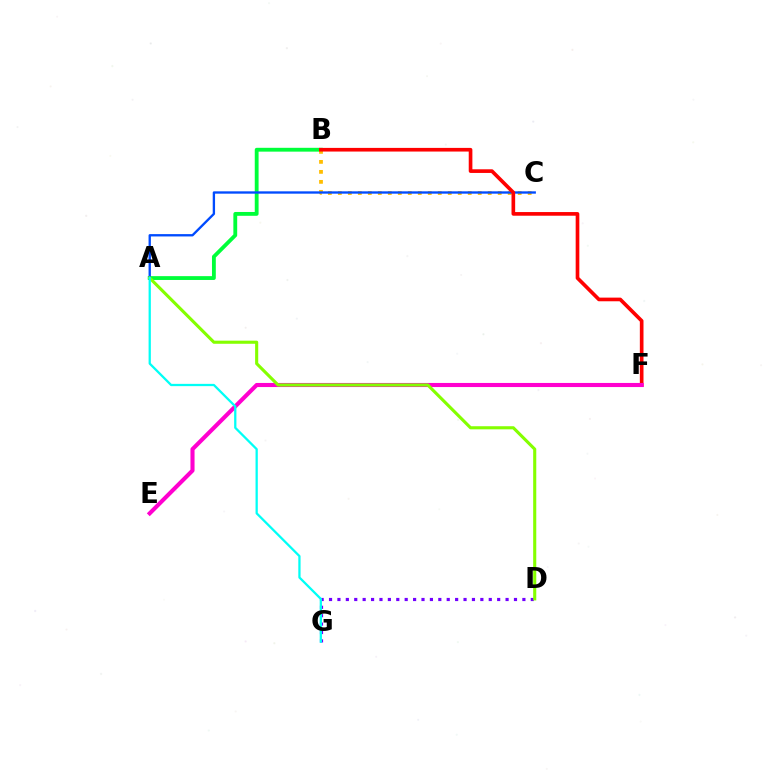{('A', 'B'): [{'color': '#00ff39', 'line_style': 'solid', 'thickness': 2.76}], ('B', 'C'): [{'color': '#ffbd00', 'line_style': 'dotted', 'thickness': 2.71}], ('A', 'C'): [{'color': '#004bff', 'line_style': 'solid', 'thickness': 1.68}], ('B', 'F'): [{'color': '#ff0000', 'line_style': 'solid', 'thickness': 2.63}], ('D', 'G'): [{'color': '#7200ff', 'line_style': 'dotted', 'thickness': 2.28}], ('E', 'F'): [{'color': '#ff00cf', 'line_style': 'solid', 'thickness': 2.96}], ('A', 'D'): [{'color': '#84ff00', 'line_style': 'solid', 'thickness': 2.23}], ('A', 'G'): [{'color': '#00fff6', 'line_style': 'solid', 'thickness': 1.63}]}